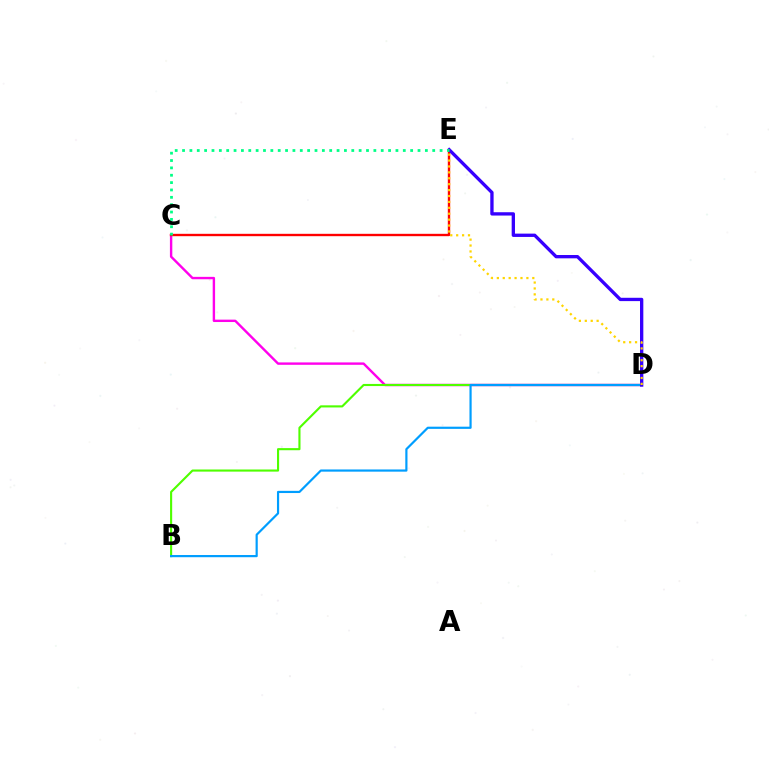{('C', 'D'): [{'color': '#ff00ed', 'line_style': 'solid', 'thickness': 1.72}], ('B', 'D'): [{'color': '#4fff00', 'line_style': 'solid', 'thickness': 1.53}, {'color': '#009eff', 'line_style': 'solid', 'thickness': 1.58}], ('C', 'E'): [{'color': '#ff0000', 'line_style': 'solid', 'thickness': 1.7}, {'color': '#00ff86', 'line_style': 'dotted', 'thickness': 2.0}], ('D', 'E'): [{'color': '#3700ff', 'line_style': 'solid', 'thickness': 2.39}, {'color': '#ffd500', 'line_style': 'dotted', 'thickness': 1.61}]}